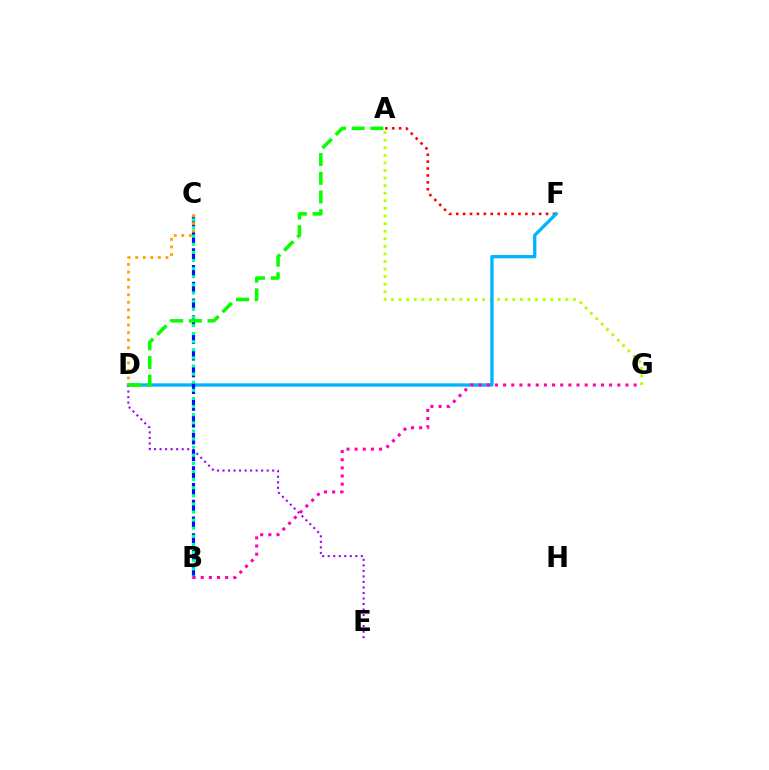{('D', 'E'): [{'color': '#9b00ff', 'line_style': 'dotted', 'thickness': 1.5}], ('A', 'F'): [{'color': '#ff0000', 'line_style': 'dotted', 'thickness': 1.88}], ('A', 'G'): [{'color': '#b3ff00', 'line_style': 'dotted', 'thickness': 2.06}], ('D', 'F'): [{'color': '#00b5ff', 'line_style': 'solid', 'thickness': 2.38}], ('B', 'C'): [{'color': '#0010ff', 'line_style': 'dashed', 'thickness': 2.28}, {'color': '#00ff9d', 'line_style': 'dotted', 'thickness': 2.2}], ('C', 'D'): [{'color': '#ffa500', 'line_style': 'dotted', 'thickness': 2.06}], ('A', 'D'): [{'color': '#08ff00', 'line_style': 'dashed', 'thickness': 2.54}], ('B', 'G'): [{'color': '#ff00bd', 'line_style': 'dotted', 'thickness': 2.22}]}